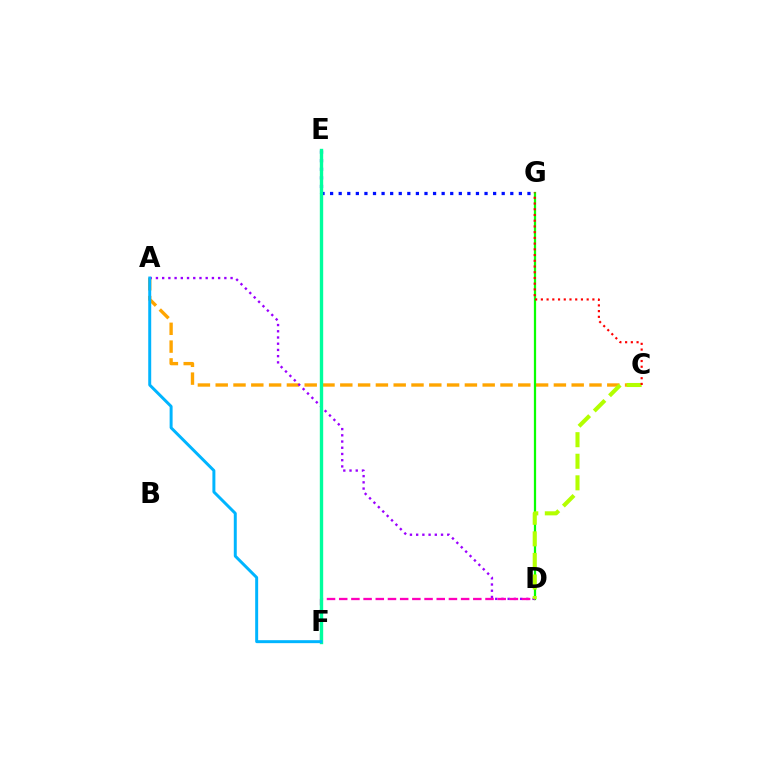{('A', 'C'): [{'color': '#ffa500', 'line_style': 'dashed', 'thickness': 2.42}], ('E', 'G'): [{'color': '#0010ff', 'line_style': 'dotted', 'thickness': 2.33}], ('A', 'D'): [{'color': '#9b00ff', 'line_style': 'dotted', 'thickness': 1.69}], ('D', 'G'): [{'color': '#08ff00', 'line_style': 'solid', 'thickness': 1.62}], ('D', 'F'): [{'color': '#ff00bd', 'line_style': 'dashed', 'thickness': 1.66}], ('C', 'D'): [{'color': '#b3ff00', 'line_style': 'dashed', 'thickness': 2.93}], ('E', 'F'): [{'color': '#00ff9d', 'line_style': 'solid', 'thickness': 2.42}], ('A', 'F'): [{'color': '#00b5ff', 'line_style': 'solid', 'thickness': 2.14}], ('C', 'G'): [{'color': '#ff0000', 'line_style': 'dotted', 'thickness': 1.56}]}